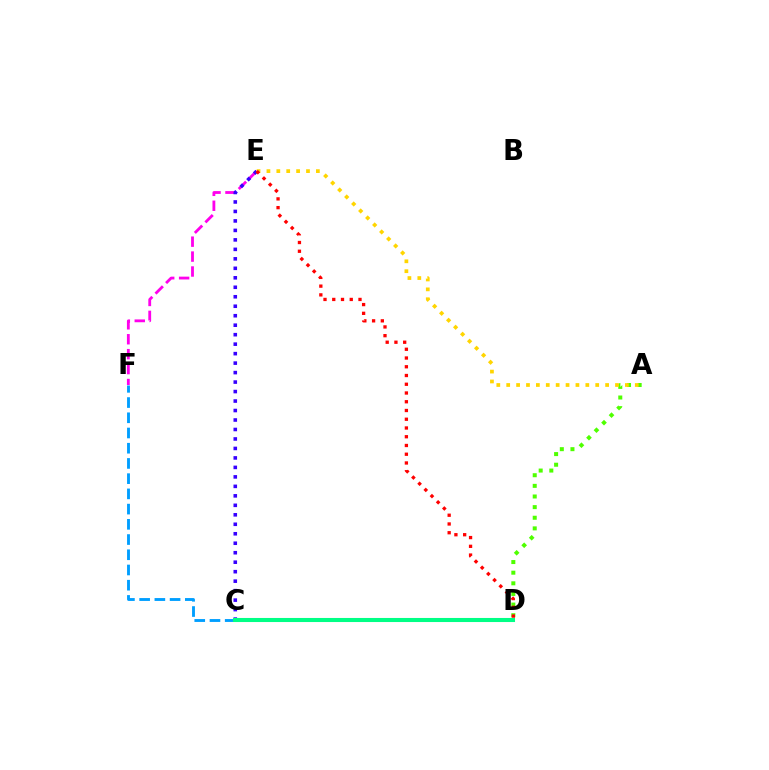{('C', 'F'): [{'color': '#009eff', 'line_style': 'dashed', 'thickness': 2.07}], ('E', 'F'): [{'color': '#ff00ed', 'line_style': 'dashed', 'thickness': 2.03}], ('A', 'D'): [{'color': '#4fff00', 'line_style': 'dotted', 'thickness': 2.89}], ('C', 'E'): [{'color': '#3700ff', 'line_style': 'dotted', 'thickness': 2.58}], ('C', 'D'): [{'color': '#00ff86', 'line_style': 'solid', 'thickness': 2.93}], ('A', 'E'): [{'color': '#ffd500', 'line_style': 'dotted', 'thickness': 2.69}], ('D', 'E'): [{'color': '#ff0000', 'line_style': 'dotted', 'thickness': 2.38}]}